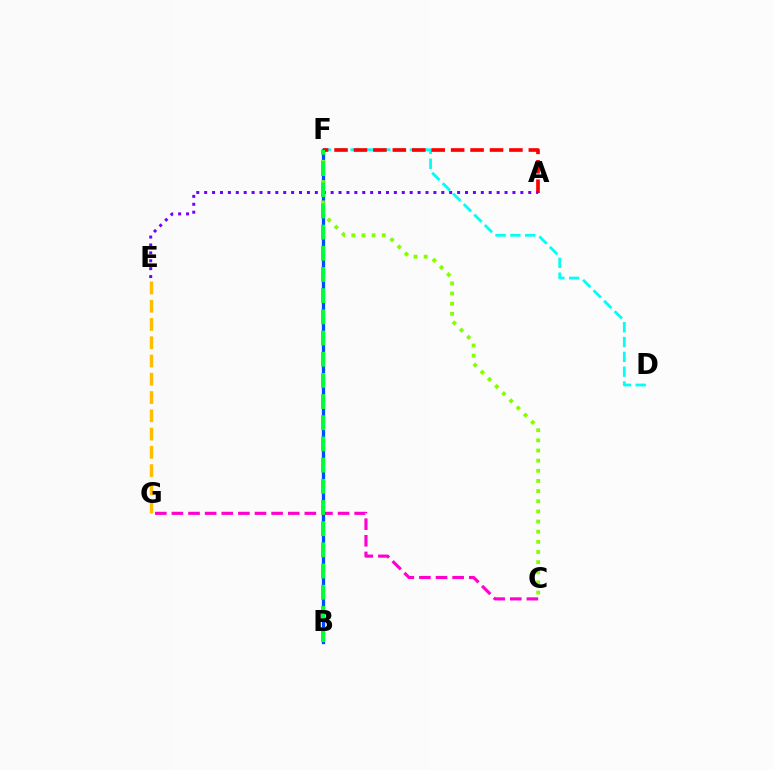{('D', 'F'): [{'color': '#00fff6', 'line_style': 'dashed', 'thickness': 2.01}], ('B', 'F'): [{'color': '#004bff', 'line_style': 'solid', 'thickness': 2.37}, {'color': '#00ff39', 'line_style': 'dashed', 'thickness': 2.88}], ('C', 'F'): [{'color': '#84ff00', 'line_style': 'dotted', 'thickness': 2.76}], ('A', 'F'): [{'color': '#ff0000', 'line_style': 'dashed', 'thickness': 2.64}], ('C', 'G'): [{'color': '#ff00cf', 'line_style': 'dashed', 'thickness': 2.26}], ('A', 'E'): [{'color': '#7200ff', 'line_style': 'dotted', 'thickness': 2.15}], ('E', 'G'): [{'color': '#ffbd00', 'line_style': 'dashed', 'thickness': 2.48}]}